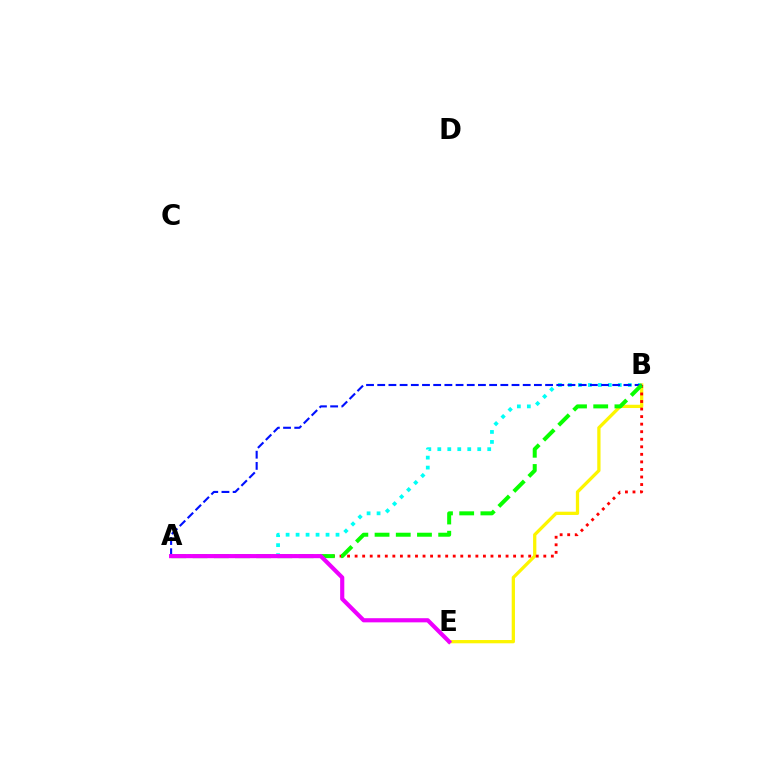{('A', 'B'): [{'color': '#00fff6', 'line_style': 'dotted', 'thickness': 2.71}, {'color': '#ff0000', 'line_style': 'dotted', 'thickness': 2.05}, {'color': '#0010ff', 'line_style': 'dashed', 'thickness': 1.52}, {'color': '#08ff00', 'line_style': 'dashed', 'thickness': 2.88}], ('B', 'E'): [{'color': '#fcf500', 'line_style': 'solid', 'thickness': 2.35}], ('A', 'E'): [{'color': '#ee00ff', 'line_style': 'solid', 'thickness': 2.99}]}